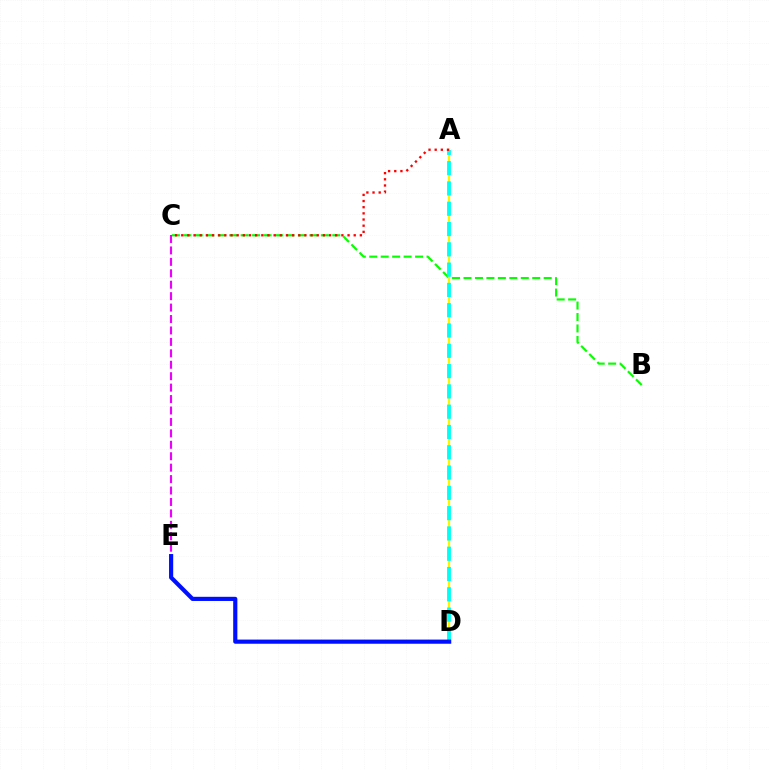{('B', 'C'): [{'color': '#08ff00', 'line_style': 'dashed', 'thickness': 1.56}], ('A', 'D'): [{'color': '#fcf500', 'line_style': 'solid', 'thickness': 1.66}, {'color': '#00fff6', 'line_style': 'dashed', 'thickness': 2.76}], ('A', 'C'): [{'color': '#ff0000', 'line_style': 'dotted', 'thickness': 1.67}], ('C', 'E'): [{'color': '#ee00ff', 'line_style': 'dashed', 'thickness': 1.55}], ('D', 'E'): [{'color': '#0010ff', 'line_style': 'solid', 'thickness': 3.0}]}